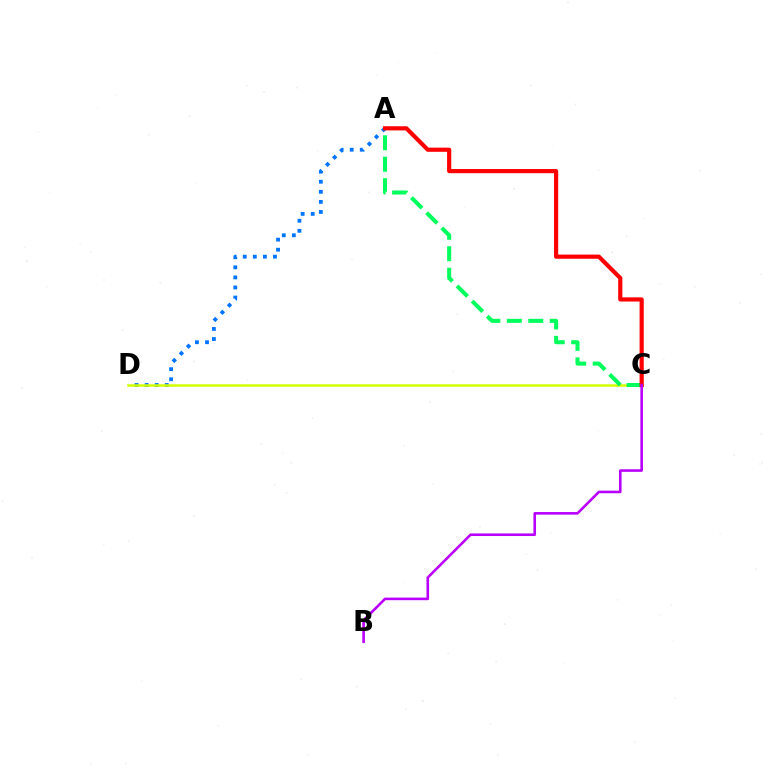{('A', 'D'): [{'color': '#0074ff', 'line_style': 'dotted', 'thickness': 2.74}], ('C', 'D'): [{'color': '#d1ff00', 'line_style': 'solid', 'thickness': 1.8}], ('A', 'C'): [{'color': '#00ff5c', 'line_style': 'dashed', 'thickness': 2.91}, {'color': '#ff0000', 'line_style': 'solid', 'thickness': 3.0}], ('B', 'C'): [{'color': '#b900ff', 'line_style': 'solid', 'thickness': 1.87}]}